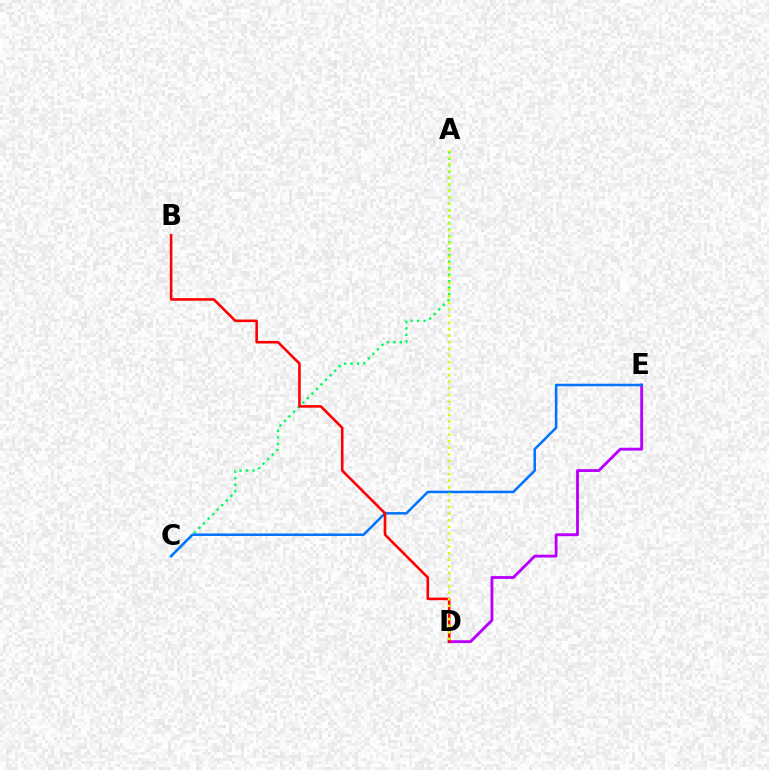{('D', 'E'): [{'color': '#b900ff', 'line_style': 'solid', 'thickness': 2.06}], ('A', 'C'): [{'color': '#00ff5c', 'line_style': 'dotted', 'thickness': 1.75}], ('C', 'E'): [{'color': '#0074ff', 'line_style': 'solid', 'thickness': 1.8}], ('B', 'D'): [{'color': '#ff0000', 'line_style': 'solid', 'thickness': 1.86}], ('A', 'D'): [{'color': '#d1ff00', 'line_style': 'dotted', 'thickness': 1.79}]}